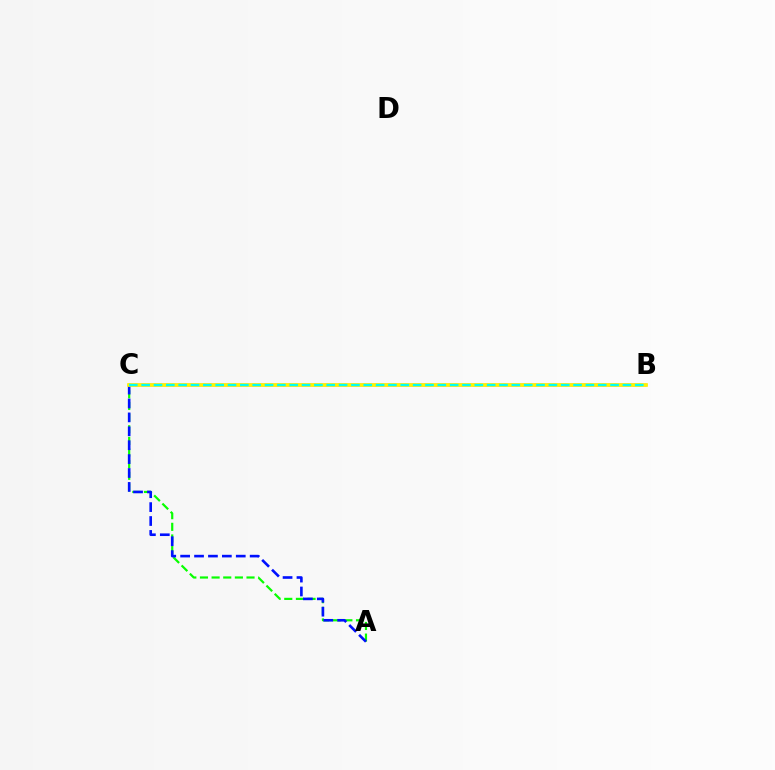{('A', 'C'): [{'color': '#08ff00', 'line_style': 'dashed', 'thickness': 1.58}, {'color': '#0010ff', 'line_style': 'dashed', 'thickness': 1.89}], ('B', 'C'): [{'color': '#ee00ff', 'line_style': 'dotted', 'thickness': 1.67}, {'color': '#ff0000', 'line_style': 'solid', 'thickness': 1.78}, {'color': '#fcf500', 'line_style': 'solid', 'thickness': 2.62}, {'color': '#00fff6', 'line_style': 'dashed', 'thickness': 1.68}]}